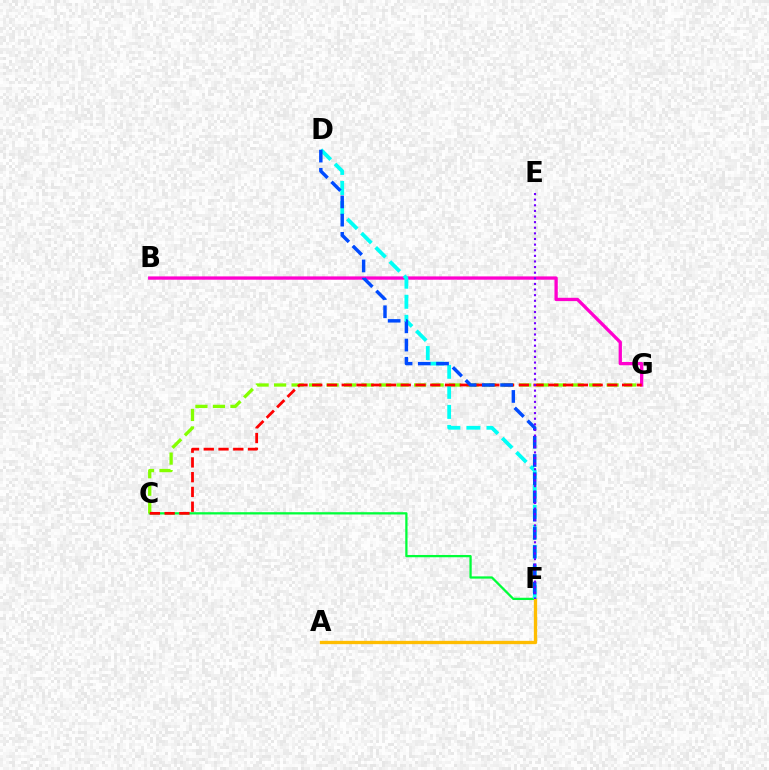{('C', 'F'): [{'color': '#00ff39', 'line_style': 'solid', 'thickness': 1.63}], ('A', 'F'): [{'color': '#ffbd00', 'line_style': 'solid', 'thickness': 2.38}], ('B', 'G'): [{'color': '#ff00cf', 'line_style': 'solid', 'thickness': 2.37}], ('C', 'G'): [{'color': '#84ff00', 'line_style': 'dashed', 'thickness': 2.38}, {'color': '#ff0000', 'line_style': 'dashed', 'thickness': 2.0}], ('D', 'F'): [{'color': '#00fff6', 'line_style': 'dashed', 'thickness': 2.72}, {'color': '#004bff', 'line_style': 'dashed', 'thickness': 2.48}], ('E', 'F'): [{'color': '#7200ff', 'line_style': 'dotted', 'thickness': 1.53}]}